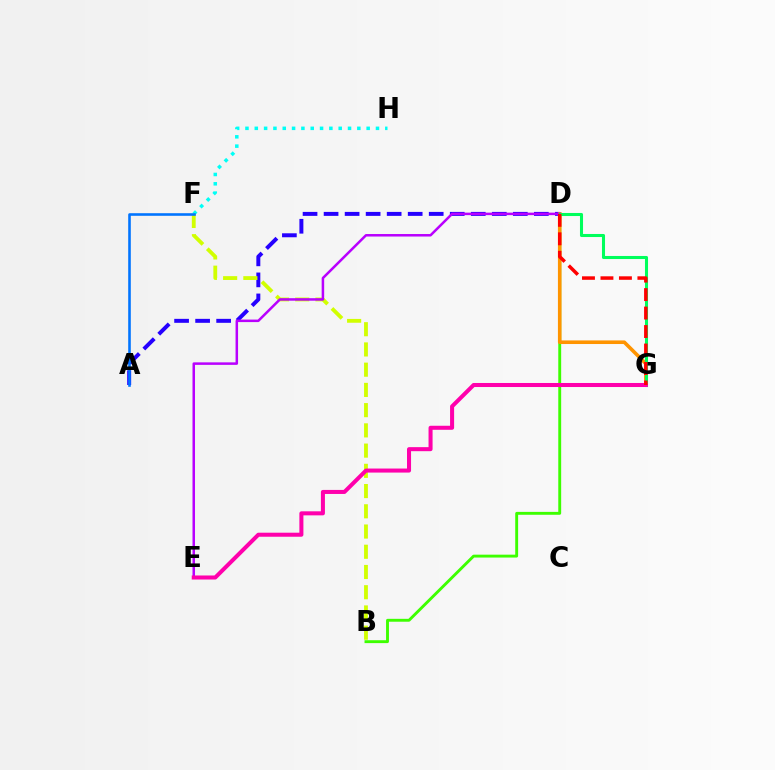{('A', 'D'): [{'color': '#2500ff', 'line_style': 'dashed', 'thickness': 2.86}], ('B', 'D'): [{'color': '#3dff00', 'line_style': 'solid', 'thickness': 2.08}], ('F', 'H'): [{'color': '#00fff6', 'line_style': 'dotted', 'thickness': 2.53}], ('B', 'F'): [{'color': '#d1ff00', 'line_style': 'dashed', 'thickness': 2.75}], ('D', 'G'): [{'color': '#ff9400', 'line_style': 'solid', 'thickness': 2.59}, {'color': '#00ff5c', 'line_style': 'solid', 'thickness': 2.2}, {'color': '#ff0000', 'line_style': 'dashed', 'thickness': 2.51}], ('D', 'E'): [{'color': '#b900ff', 'line_style': 'solid', 'thickness': 1.81}], ('A', 'F'): [{'color': '#0074ff', 'line_style': 'solid', 'thickness': 1.88}], ('E', 'G'): [{'color': '#ff00ac', 'line_style': 'solid', 'thickness': 2.91}]}